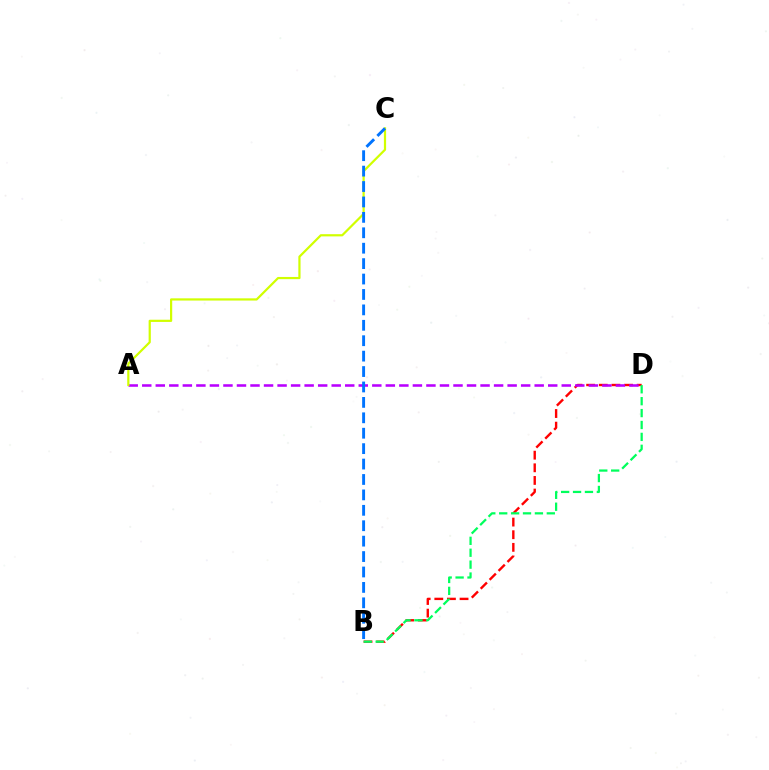{('B', 'D'): [{'color': '#ff0000', 'line_style': 'dashed', 'thickness': 1.72}, {'color': '#00ff5c', 'line_style': 'dashed', 'thickness': 1.62}], ('A', 'D'): [{'color': '#b900ff', 'line_style': 'dashed', 'thickness': 1.84}], ('A', 'C'): [{'color': '#d1ff00', 'line_style': 'solid', 'thickness': 1.59}], ('B', 'C'): [{'color': '#0074ff', 'line_style': 'dashed', 'thickness': 2.09}]}